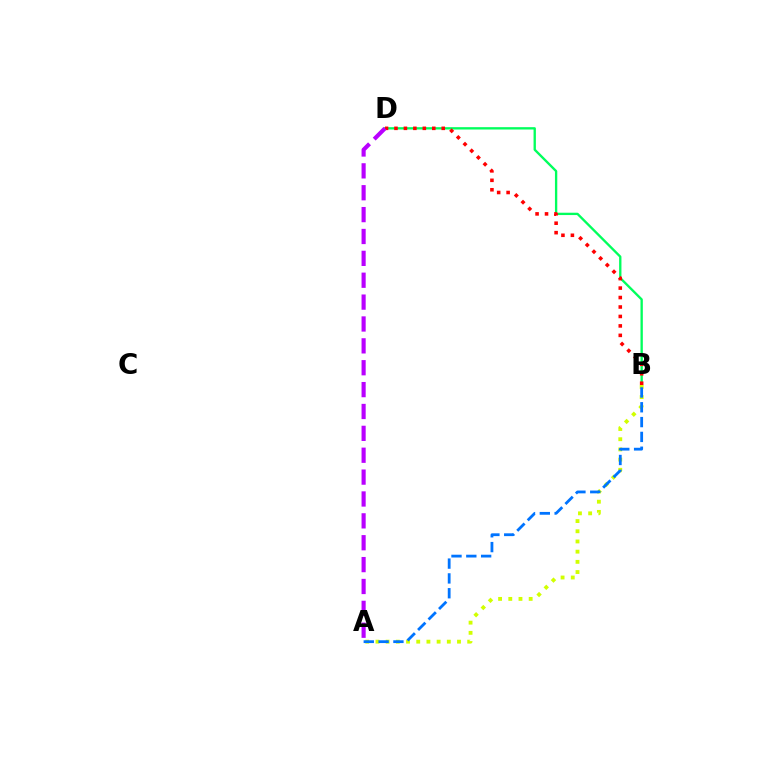{('B', 'D'): [{'color': '#00ff5c', 'line_style': 'solid', 'thickness': 1.68}, {'color': '#ff0000', 'line_style': 'dotted', 'thickness': 2.57}], ('A', 'B'): [{'color': '#d1ff00', 'line_style': 'dotted', 'thickness': 2.77}, {'color': '#0074ff', 'line_style': 'dashed', 'thickness': 2.01}], ('A', 'D'): [{'color': '#b900ff', 'line_style': 'dashed', 'thickness': 2.97}]}